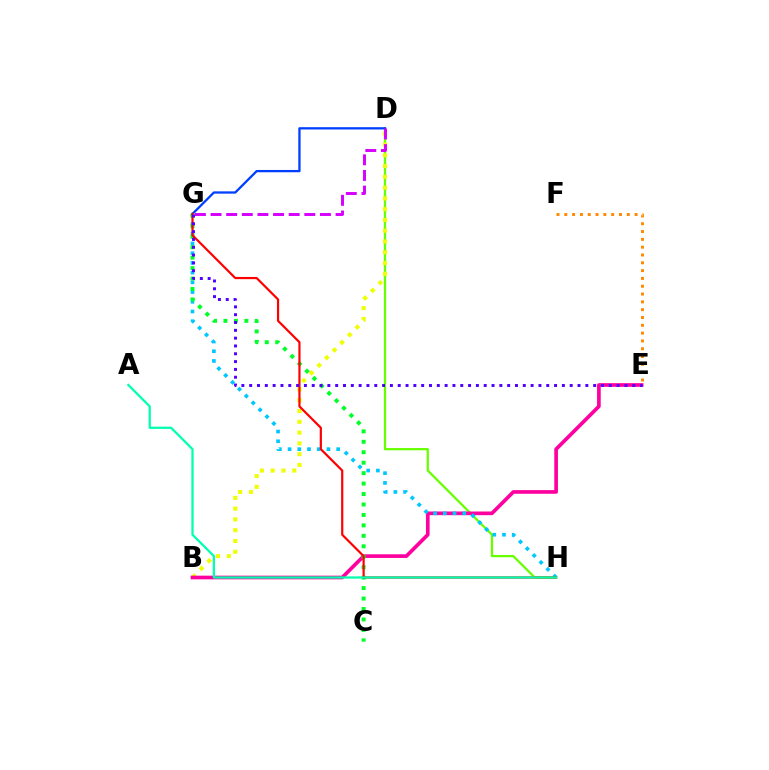{('D', 'H'): [{'color': '#66ff00', 'line_style': 'solid', 'thickness': 1.61}], ('B', 'D'): [{'color': '#eeff00', 'line_style': 'dotted', 'thickness': 2.93}], ('D', 'G'): [{'color': '#003fff', 'line_style': 'solid', 'thickness': 1.65}, {'color': '#d600ff', 'line_style': 'dashed', 'thickness': 2.12}], ('B', 'E'): [{'color': '#ff00a0', 'line_style': 'solid', 'thickness': 2.64}], ('G', 'H'): [{'color': '#00c7ff', 'line_style': 'dotted', 'thickness': 2.64}, {'color': '#ff0000', 'line_style': 'solid', 'thickness': 1.58}], ('C', 'G'): [{'color': '#00ff27', 'line_style': 'dotted', 'thickness': 2.84}], ('A', 'H'): [{'color': '#00ffaf', 'line_style': 'solid', 'thickness': 1.62}], ('E', 'F'): [{'color': '#ff8800', 'line_style': 'dotted', 'thickness': 2.12}], ('E', 'G'): [{'color': '#4f00ff', 'line_style': 'dotted', 'thickness': 2.12}]}